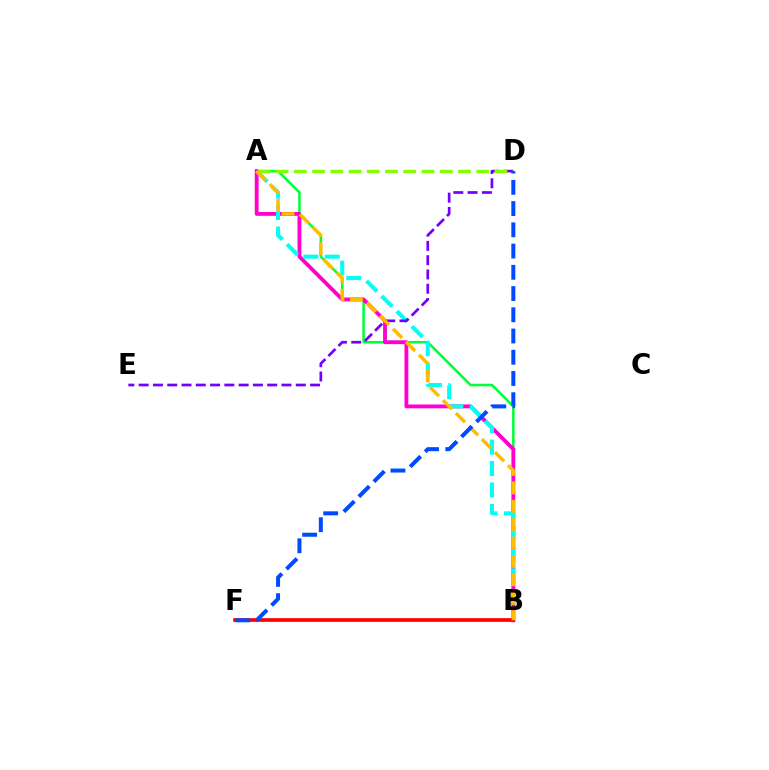{('A', 'B'): [{'color': '#00ff39', 'line_style': 'solid', 'thickness': 1.82}, {'color': '#ff00cf', 'line_style': 'solid', 'thickness': 2.77}, {'color': '#00fff6', 'line_style': 'dashed', 'thickness': 2.91}, {'color': '#ffbd00', 'line_style': 'dashed', 'thickness': 2.5}], ('B', 'F'): [{'color': '#ff0000', 'line_style': 'solid', 'thickness': 2.66}], ('D', 'E'): [{'color': '#7200ff', 'line_style': 'dashed', 'thickness': 1.94}], ('A', 'D'): [{'color': '#84ff00', 'line_style': 'dashed', 'thickness': 2.48}], ('D', 'F'): [{'color': '#004bff', 'line_style': 'dashed', 'thickness': 2.88}]}